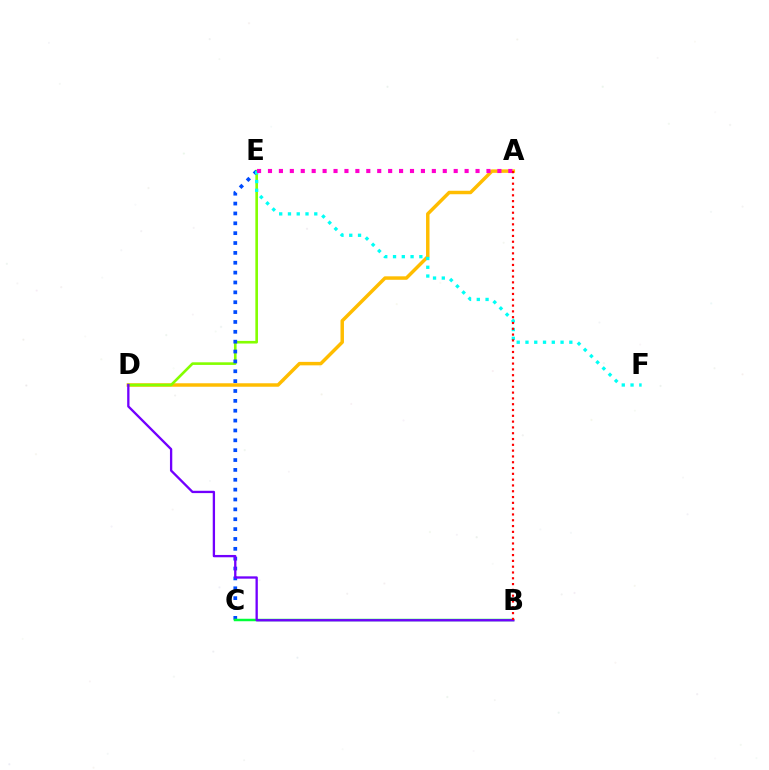{('A', 'D'): [{'color': '#ffbd00', 'line_style': 'solid', 'thickness': 2.5}], ('D', 'E'): [{'color': '#84ff00', 'line_style': 'solid', 'thickness': 1.89}], ('C', 'E'): [{'color': '#004bff', 'line_style': 'dotted', 'thickness': 2.68}], ('B', 'C'): [{'color': '#00ff39', 'line_style': 'solid', 'thickness': 1.79}], ('B', 'D'): [{'color': '#7200ff', 'line_style': 'solid', 'thickness': 1.67}], ('E', 'F'): [{'color': '#00fff6', 'line_style': 'dotted', 'thickness': 2.38}], ('A', 'E'): [{'color': '#ff00cf', 'line_style': 'dotted', 'thickness': 2.97}], ('A', 'B'): [{'color': '#ff0000', 'line_style': 'dotted', 'thickness': 1.58}]}